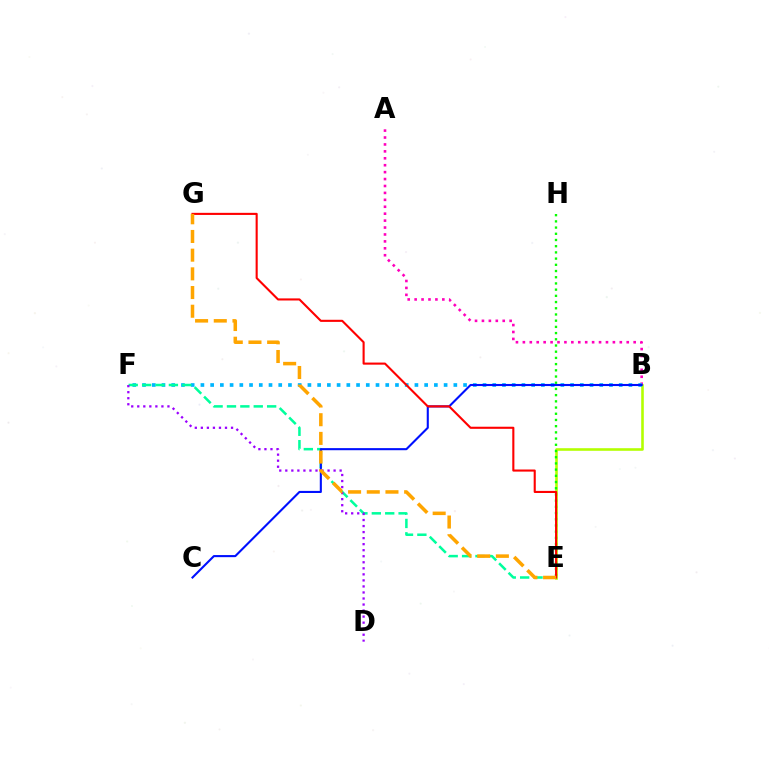{('A', 'B'): [{'color': '#ff00bd', 'line_style': 'dotted', 'thickness': 1.88}], ('B', 'E'): [{'color': '#b3ff00', 'line_style': 'solid', 'thickness': 1.87}], ('B', 'F'): [{'color': '#00b5ff', 'line_style': 'dotted', 'thickness': 2.64}], ('E', 'H'): [{'color': '#08ff00', 'line_style': 'dotted', 'thickness': 1.69}], ('E', 'F'): [{'color': '#00ff9d', 'line_style': 'dashed', 'thickness': 1.82}], ('B', 'C'): [{'color': '#0010ff', 'line_style': 'solid', 'thickness': 1.51}], ('D', 'F'): [{'color': '#9b00ff', 'line_style': 'dotted', 'thickness': 1.64}], ('E', 'G'): [{'color': '#ff0000', 'line_style': 'solid', 'thickness': 1.51}, {'color': '#ffa500', 'line_style': 'dashed', 'thickness': 2.54}]}